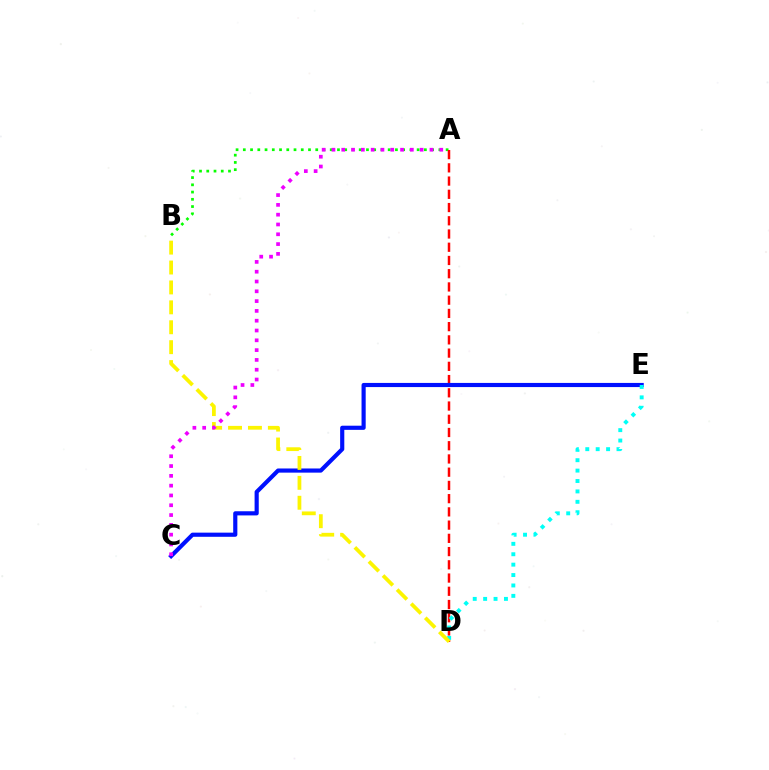{('A', 'B'): [{'color': '#08ff00', 'line_style': 'dotted', 'thickness': 1.97}], ('A', 'D'): [{'color': '#ff0000', 'line_style': 'dashed', 'thickness': 1.8}], ('C', 'E'): [{'color': '#0010ff', 'line_style': 'solid', 'thickness': 2.99}], ('D', 'E'): [{'color': '#00fff6', 'line_style': 'dotted', 'thickness': 2.83}], ('B', 'D'): [{'color': '#fcf500', 'line_style': 'dashed', 'thickness': 2.71}], ('A', 'C'): [{'color': '#ee00ff', 'line_style': 'dotted', 'thickness': 2.66}]}